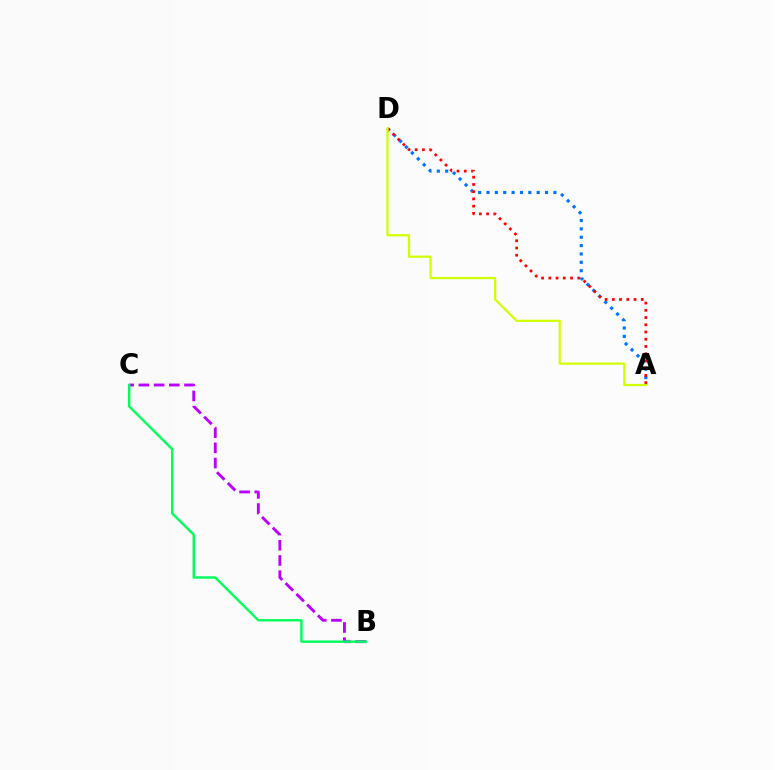{('A', 'D'): [{'color': '#0074ff', 'line_style': 'dotted', 'thickness': 2.27}, {'color': '#ff0000', 'line_style': 'dotted', 'thickness': 1.97}, {'color': '#d1ff00', 'line_style': 'solid', 'thickness': 1.6}], ('B', 'C'): [{'color': '#b900ff', 'line_style': 'dashed', 'thickness': 2.07}, {'color': '#00ff5c', 'line_style': 'solid', 'thickness': 1.74}]}